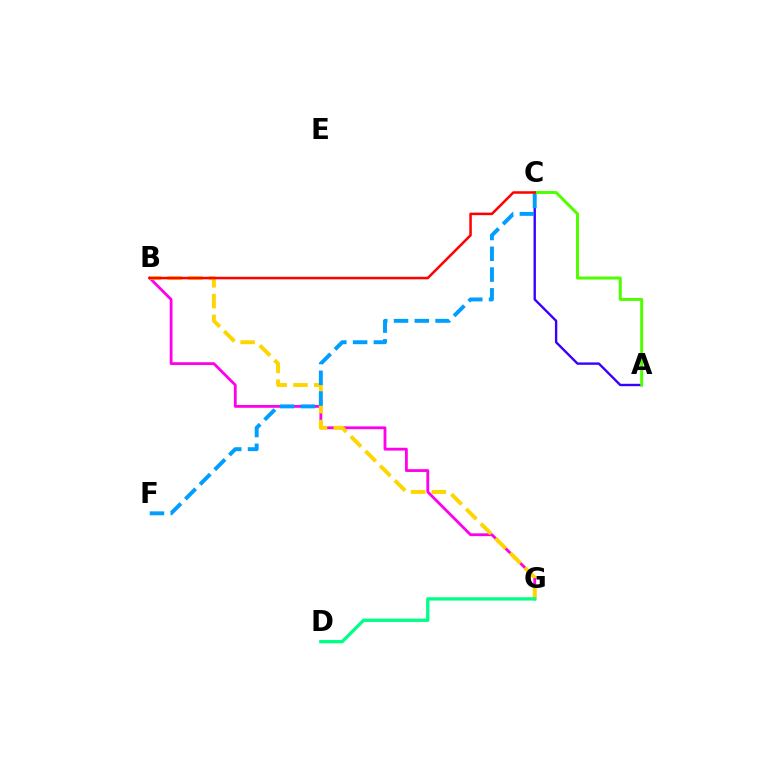{('A', 'C'): [{'color': '#3700ff', 'line_style': 'solid', 'thickness': 1.71}, {'color': '#4fff00', 'line_style': 'solid', 'thickness': 2.15}], ('B', 'G'): [{'color': '#ff00ed', 'line_style': 'solid', 'thickness': 2.03}, {'color': '#ffd500', 'line_style': 'dashed', 'thickness': 2.82}], ('C', 'F'): [{'color': '#009eff', 'line_style': 'dashed', 'thickness': 2.82}], ('B', 'C'): [{'color': '#ff0000', 'line_style': 'solid', 'thickness': 1.81}], ('D', 'G'): [{'color': '#00ff86', 'line_style': 'solid', 'thickness': 2.38}]}